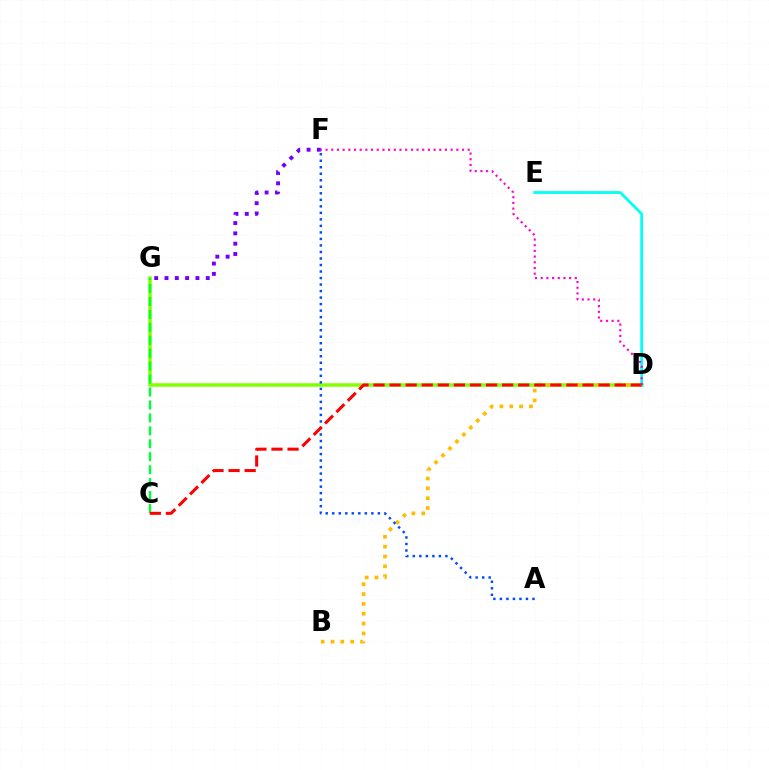{('F', 'G'): [{'color': '#7200ff', 'line_style': 'dotted', 'thickness': 2.8}], ('D', 'G'): [{'color': '#84ff00', 'line_style': 'solid', 'thickness': 2.53}], ('D', 'E'): [{'color': '#00fff6', 'line_style': 'solid', 'thickness': 2.01}], ('C', 'G'): [{'color': '#00ff39', 'line_style': 'dashed', 'thickness': 1.76}], ('B', 'D'): [{'color': '#ffbd00', 'line_style': 'dotted', 'thickness': 2.67}], ('A', 'F'): [{'color': '#004bff', 'line_style': 'dotted', 'thickness': 1.77}], ('C', 'D'): [{'color': '#ff0000', 'line_style': 'dashed', 'thickness': 2.18}], ('D', 'F'): [{'color': '#ff00cf', 'line_style': 'dotted', 'thickness': 1.54}]}